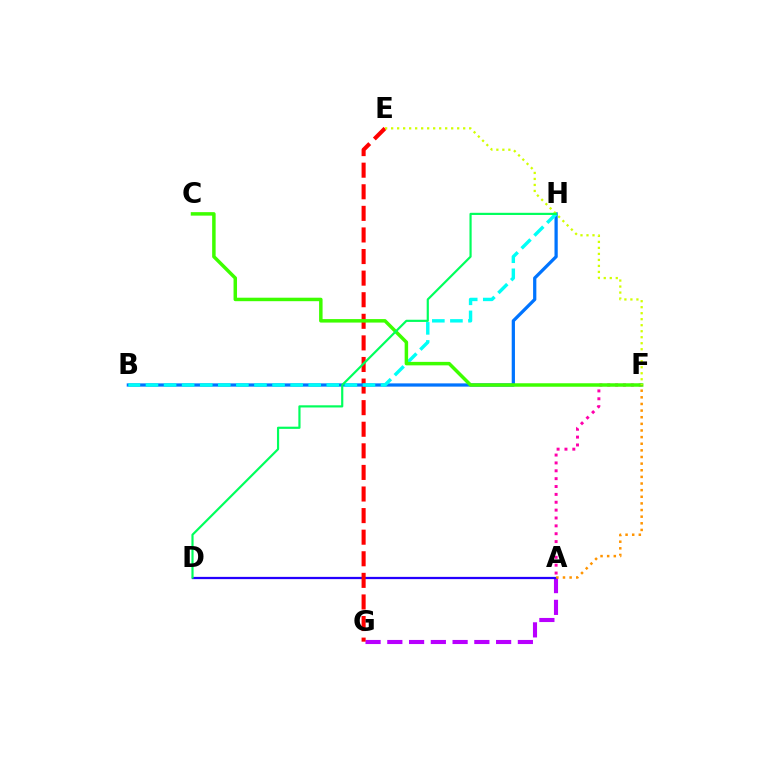{('A', 'G'): [{'color': '#b900ff', 'line_style': 'dashed', 'thickness': 2.96}], ('A', 'F'): [{'color': '#ff00ac', 'line_style': 'dotted', 'thickness': 2.14}, {'color': '#ff9400', 'line_style': 'dotted', 'thickness': 1.8}], ('A', 'D'): [{'color': '#2500ff', 'line_style': 'solid', 'thickness': 1.62}], ('E', 'G'): [{'color': '#ff0000', 'line_style': 'dashed', 'thickness': 2.93}], ('B', 'H'): [{'color': '#0074ff', 'line_style': 'solid', 'thickness': 2.34}, {'color': '#00fff6', 'line_style': 'dashed', 'thickness': 2.46}], ('C', 'F'): [{'color': '#3dff00', 'line_style': 'solid', 'thickness': 2.51}], ('E', 'F'): [{'color': '#d1ff00', 'line_style': 'dotted', 'thickness': 1.63}], ('D', 'H'): [{'color': '#00ff5c', 'line_style': 'solid', 'thickness': 1.57}]}